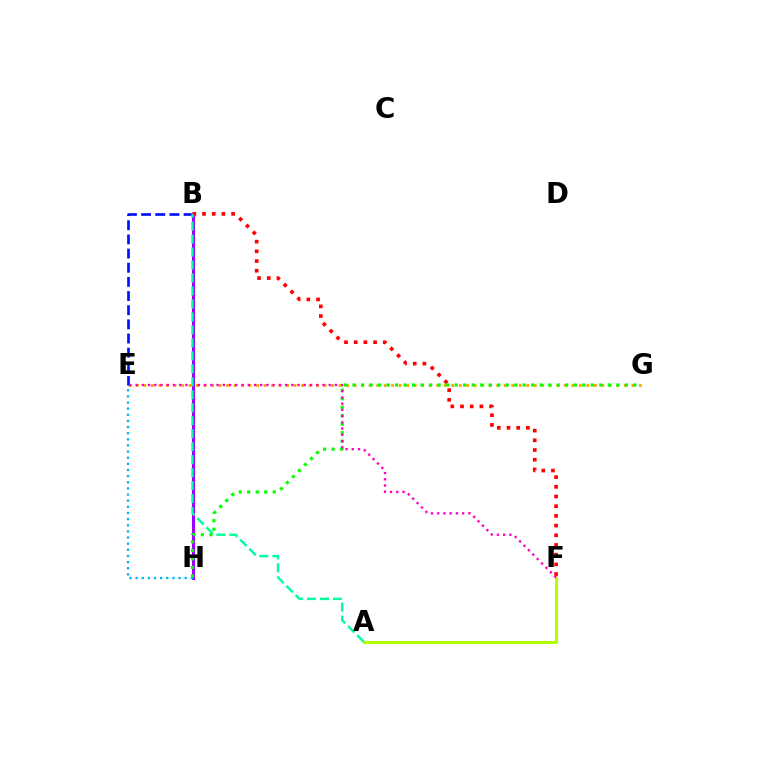{('E', 'G'): [{'color': '#ffa500', 'line_style': 'dotted', 'thickness': 2.04}], ('B', 'E'): [{'color': '#0010ff', 'line_style': 'dashed', 'thickness': 1.92}], ('B', 'H'): [{'color': '#9b00ff', 'line_style': 'solid', 'thickness': 2.21}], ('B', 'F'): [{'color': '#ff0000', 'line_style': 'dotted', 'thickness': 2.63}], ('A', 'F'): [{'color': '#b3ff00', 'line_style': 'solid', 'thickness': 2.22}], ('E', 'H'): [{'color': '#00b5ff', 'line_style': 'dotted', 'thickness': 1.67}], ('G', 'H'): [{'color': '#08ff00', 'line_style': 'dotted', 'thickness': 2.31}], ('E', 'F'): [{'color': '#ff00bd', 'line_style': 'dotted', 'thickness': 1.69}], ('A', 'B'): [{'color': '#00ff9d', 'line_style': 'dashed', 'thickness': 1.76}]}